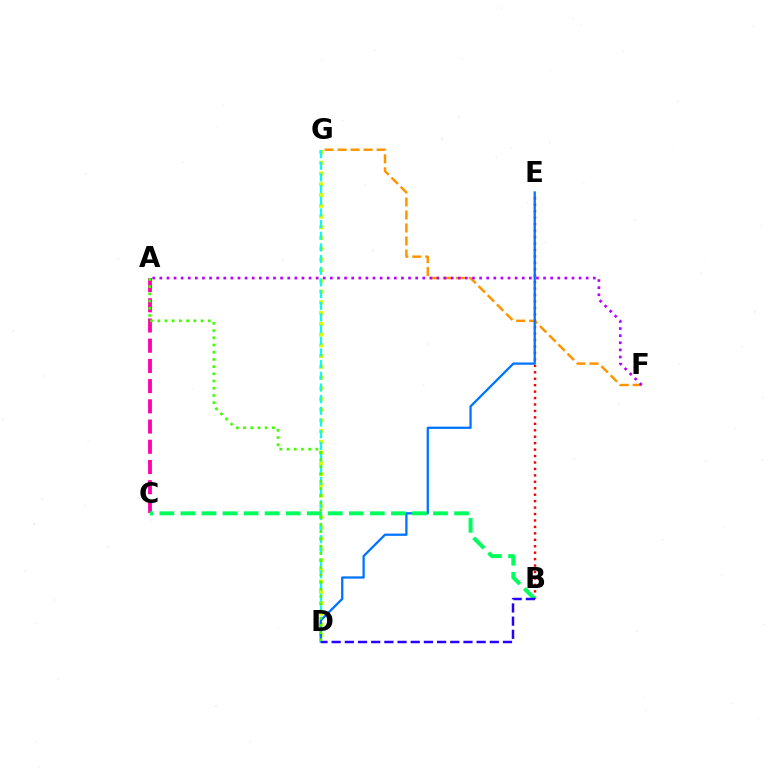{('D', 'G'): [{'color': '#d1ff00', 'line_style': 'dotted', 'thickness': 2.92}, {'color': '#00fff6', 'line_style': 'dashed', 'thickness': 1.59}], ('A', 'C'): [{'color': '#ff00ac', 'line_style': 'dashed', 'thickness': 2.75}], ('B', 'E'): [{'color': '#ff0000', 'line_style': 'dotted', 'thickness': 1.75}], ('F', 'G'): [{'color': '#ff9400', 'line_style': 'dashed', 'thickness': 1.77}], ('D', 'E'): [{'color': '#0074ff', 'line_style': 'solid', 'thickness': 1.65}], ('B', 'C'): [{'color': '#00ff5c', 'line_style': 'dashed', 'thickness': 2.86}], ('B', 'D'): [{'color': '#2500ff', 'line_style': 'dashed', 'thickness': 1.79}], ('A', 'F'): [{'color': '#b900ff', 'line_style': 'dotted', 'thickness': 1.93}], ('A', 'D'): [{'color': '#3dff00', 'line_style': 'dotted', 'thickness': 1.96}]}